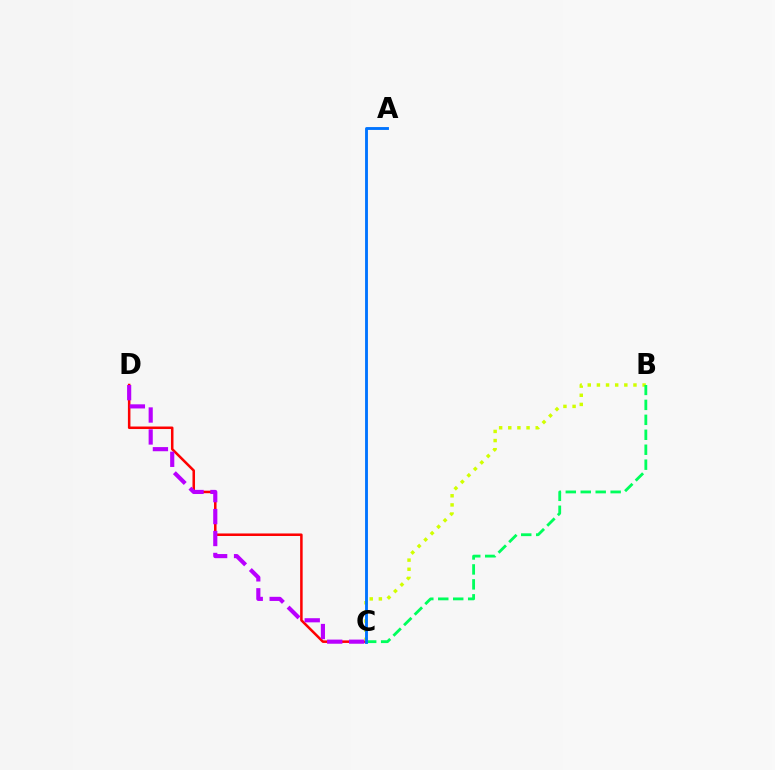{('C', 'D'): [{'color': '#ff0000', 'line_style': 'solid', 'thickness': 1.82}, {'color': '#b900ff', 'line_style': 'dashed', 'thickness': 2.98}], ('B', 'C'): [{'color': '#d1ff00', 'line_style': 'dotted', 'thickness': 2.48}, {'color': '#00ff5c', 'line_style': 'dashed', 'thickness': 2.03}], ('A', 'C'): [{'color': '#0074ff', 'line_style': 'solid', 'thickness': 2.06}]}